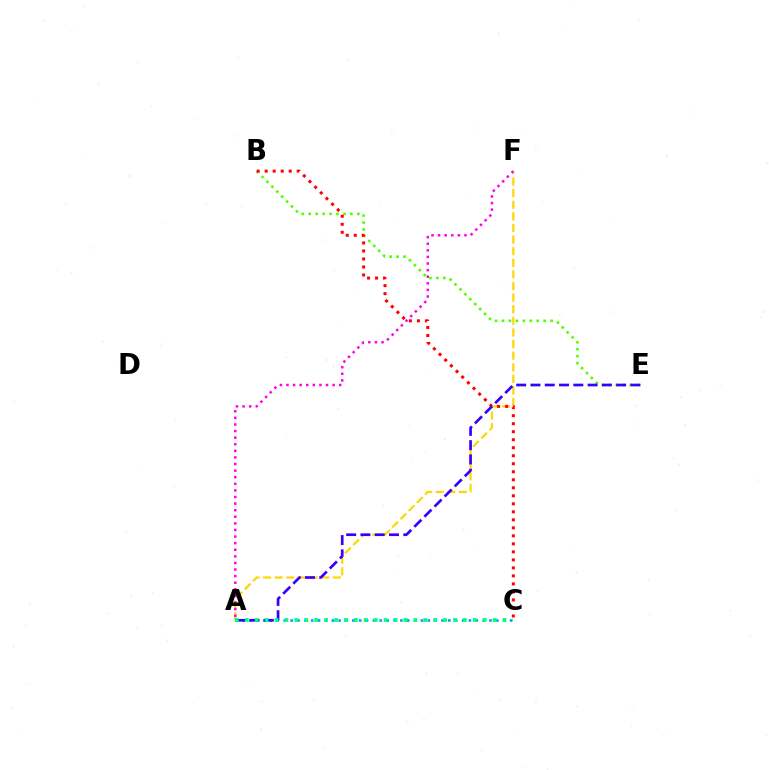{('A', 'C'): [{'color': '#009eff', 'line_style': 'dotted', 'thickness': 1.86}, {'color': '#00ff86', 'line_style': 'dotted', 'thickness': 2.69}], ('A', 'F'): [{'color': '#ffd500', 'line_style': 'dashed', 'thickness': 1.58}, {'color': '#ff00ed', 'line_style': 'dotted', 'thickness': 1.79}], ('B', 'E'): [{'color': '#4fff00', 'line_style': 'dotted', 'thickness': 1.89}], ('B', 'C'): [{'color': '#ff0000', 'line_style': 'dotted', 'thickness': 2.18}], ('A', 'E'): [{'color': '#3700ff', 'line_style': 'dashed', 'thickness': 1.94}]}